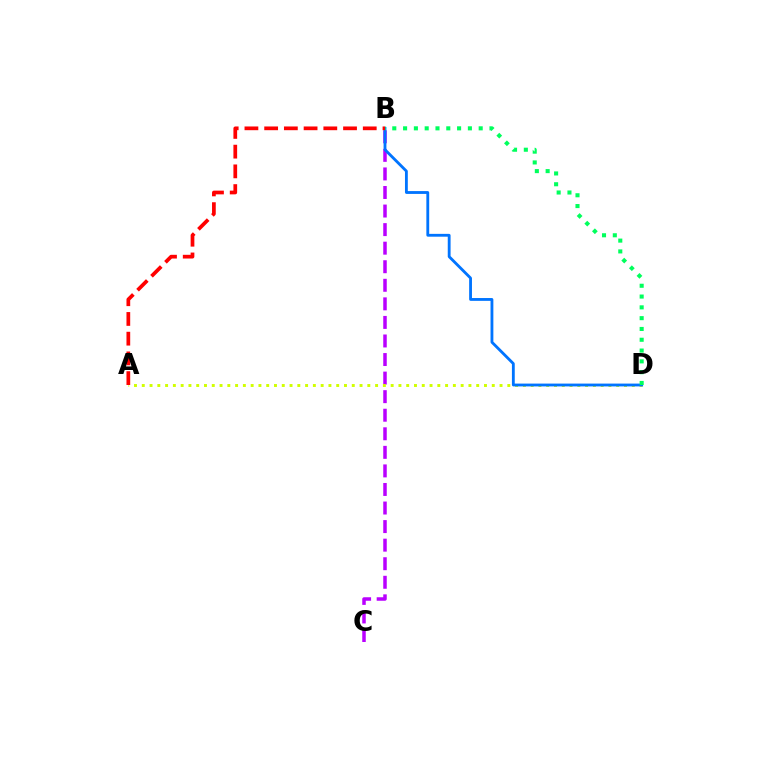{('B', 'C'): [{'color': '#b900ff', 'line_style': 'dashed', 'thickness': 2.52}], ('A', 'D'): [{'color': '#d1ff00', 'line_style': 'dotted', 'thickness': 2.11}], ('B', 'D'): [{'color': '#0074ff', 'line_style': 'solid', 'thickness': 2.04}, {'color': '#00ff5c', 'line_style': 'dotted', 'thickness': 2.93}], ('A', 'B'): [{'color': '#ff0000', 'line_style': 'dashed', 'thickness': 2.68}]}